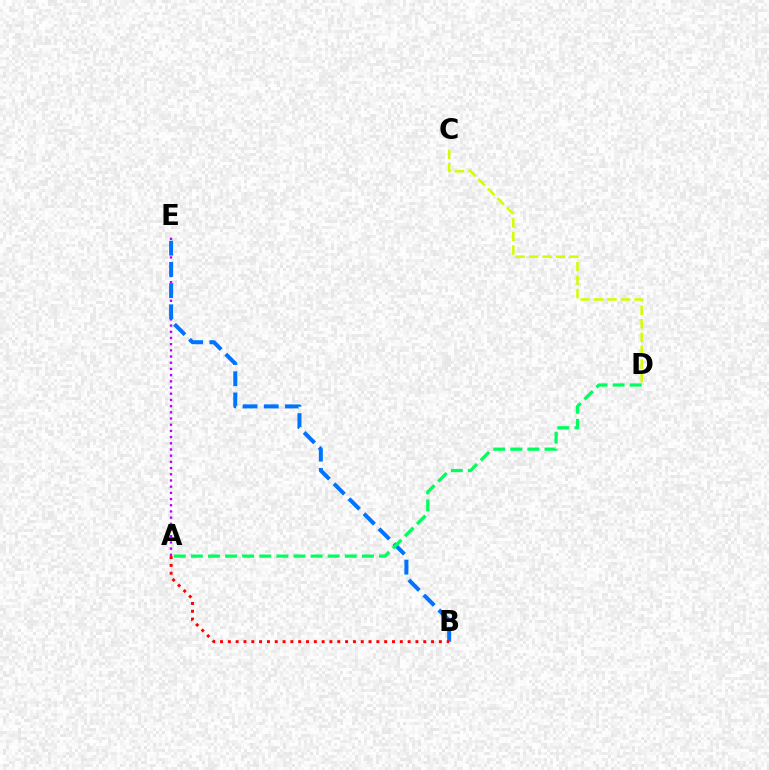{('A', 'E'): [{'color': '#b900ff', 'line_style': 'dotted', 'thickness': 1.68}], ('B', 'E'): [{'color': '#0074ff', 'line_style': 'dashed', 'thickness': 2.88}], ('C', 'D'): [{'color': '#d1ff00', 'line_style': 'dashed', 'thickness': 1.83}], ('A', 'B'): [{'color': '#ff0000', 'line_style': 'dotted', 'thickness': 2.12}], ('A', 'D'): [{'color': '#00ff5c', 'line_style': 'dashed', 'thickness': 2.32}]}